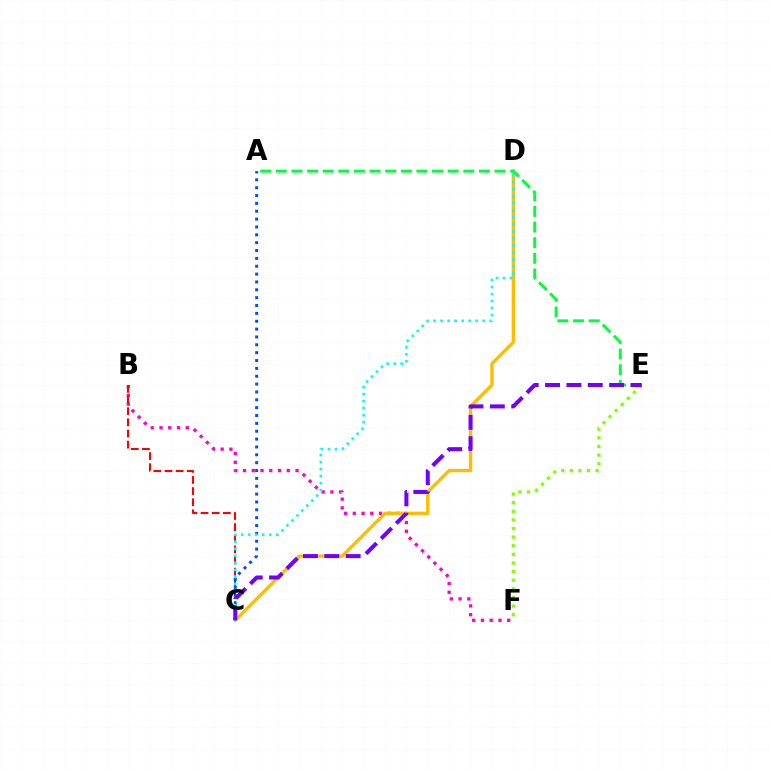{('B', 'F'): [{'color': '#ff00cf', 'line_style': 'dotted', 'thickness': 2.38}], ('C', 'D'): [{'color': '#ffbd00', 'line_style': 'solid', 'thickness': 2.4}, {'color': '#00fff6', 'line_style': 'dotted', 'thickness': 1.91}], ('B', 'C'): [{'color': '#ff0000', 'line_style': 'dashed', 'thickness': 1.51}], ('A', 'E'): [{'color': '#00ff39', 'line_style': 'dashed', 'thickness': 2.12}], ('E', 'F'): [{'color': '#84ff00', 'line_style': 'dotted', 'thickness': 2.34}], ('A', 'C'): [{'color': '#004bff', 'line_style': 'dotted', 'thickness': 2.13}], ('C', 'E'): [{'color': '#7200ff', 'line_style': 'dashed', 'thickness': 2.9}]}